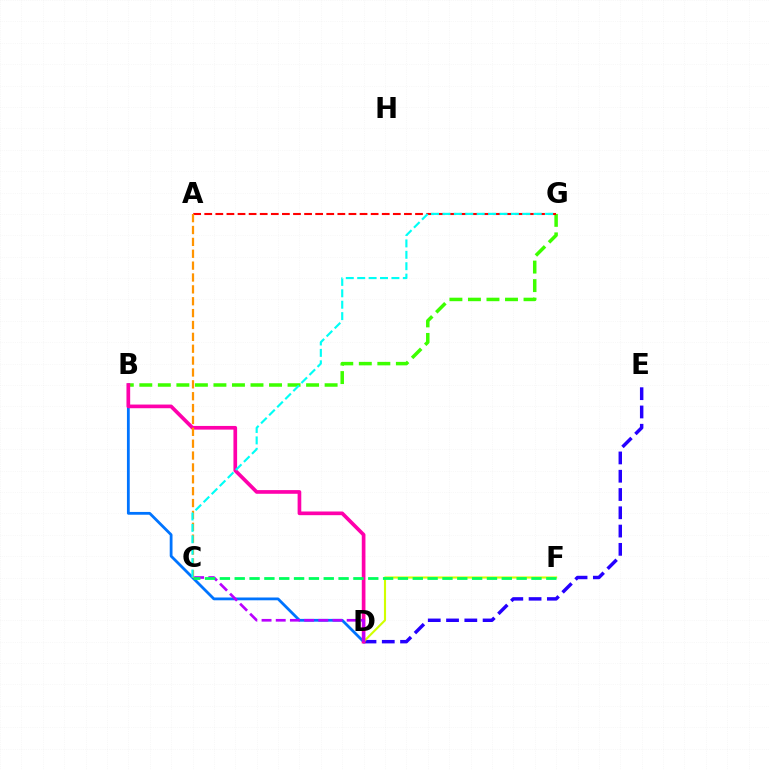{('D', 'E'): [{'color': '#2500ff', 'line_style': 'dashed', 'thickness': 2.48}], ('D', 'F'): [{'color': '#d1ff00', 'line_style': 'solid', 'thickness': 1.53}], ('B', 'G'): [{'color': '#3dff00', 'line_style': 'dashed', 'thickness': 2.52}], ('B', 'D'): [{'color': '#0074ff', 'line_style': 'solid', 'thickness': 2.01}, {'color': '#ff00ac', 'line_style': 'solid', 'thickness': 2.65}], ('A', 'G'): [{'color': '#ff0000', 'line_style': 'dashed', 'thickness': 1.51}], ('A', 'C'): [{'color': '#ff9400', 'line_style': 'dashed', 'thickness': 1.61}], ('C', 'D'): [{'color': '#b900ff', 'line_style': 'dashed', 'thickness': 1.93}], ('C', 'F'): [{'color': '#00ff5c', 'line_style': 'dashed', 'thickness': 2.02}], ('C', 'G'): [{'color': '#00fff6', 'line_style': 'dashed', 'thickness': 1.55}]}